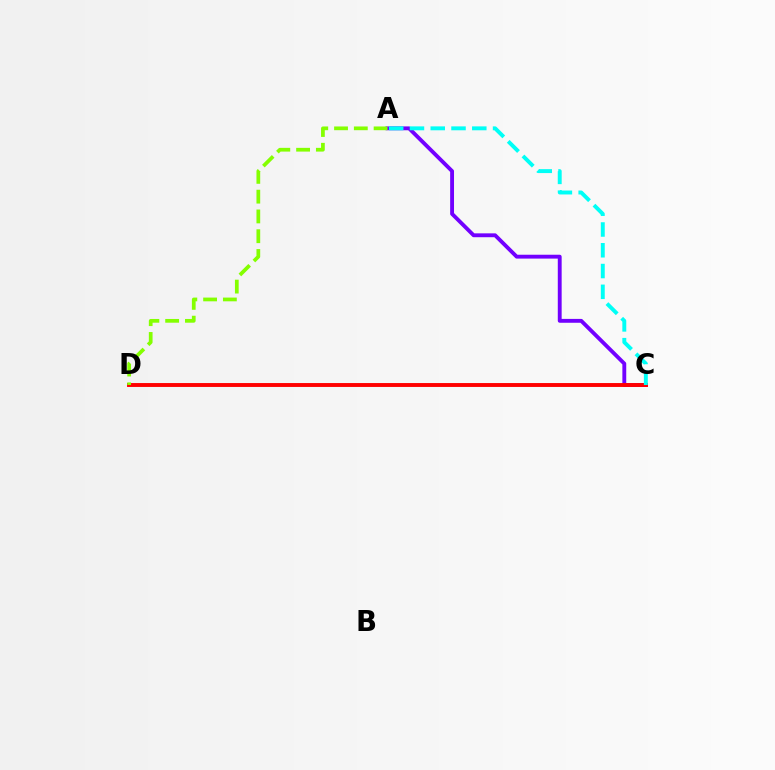{('A', 'C'): [{'color': '#7200ff', 'line_style': 'solid', 'thickness': 2.78}, {'color': '#00fff6', 'line_style': 'dashed', 'thickness': 2.82}], ('C', 'D'): [{'color': '#ff0000', 'line_style': 'solid', 'thickness': 2.81}], ('A', 'D'): [{'color': '#84ff00', 'line_style': 'dashed', 'thickness': 2.69}]}